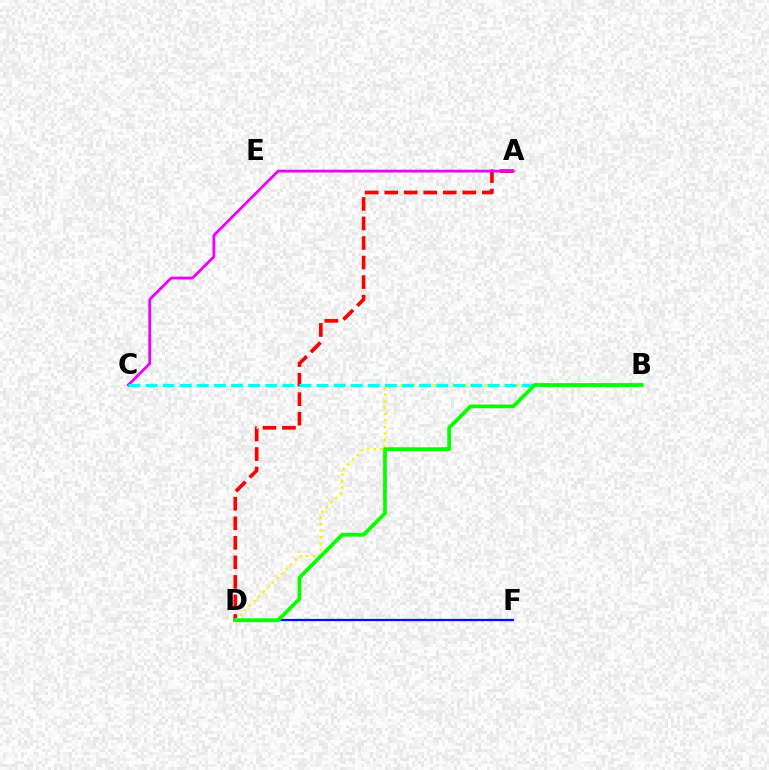{('A', 'D'): [{'color': '#ff0000', 'line_style': 'dashed', 'thickness': 2.65}], ('A', 'C'): [{'color': '#ee00ff', 'line_style': 'solid', 'thickness': 2.01}], ('B', 'D'): [{'color': '#fcf500', 'line_style': 'dotted', 'thickness': 1.76}, {'color': '#08ff00', 'line_style': 'solid', 'thickness': 2.74}], ('D', 'F'): [{'color': '#0010ff', 'line_style': 'solid', 'thickness': 1.61}], ('B', 'C'): [{'color': '#00fff6', 'line_style': 'dashed', 'thickness': 2.32}]}